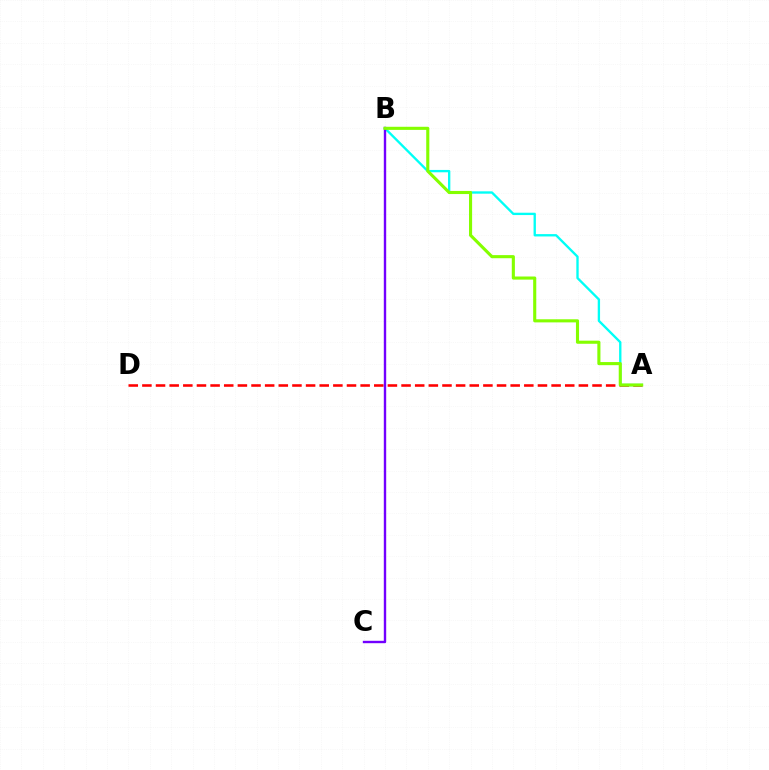{('A', 'D'): [{'color': '#ff0000', 'line_style': 'dashed', 'thickness': 1.85}], ('A', 'B'): [{'color': '#00fff6', 'line_style': 'solid', 'thickness': 1.69}, {'color': '#84ff00', 'line_style': 'solid', 'thickness': 2.24}], ('B', 'C'): [{'color': '#7200ff', 'line_style': 'solid', 'thickness': 1.72}]}